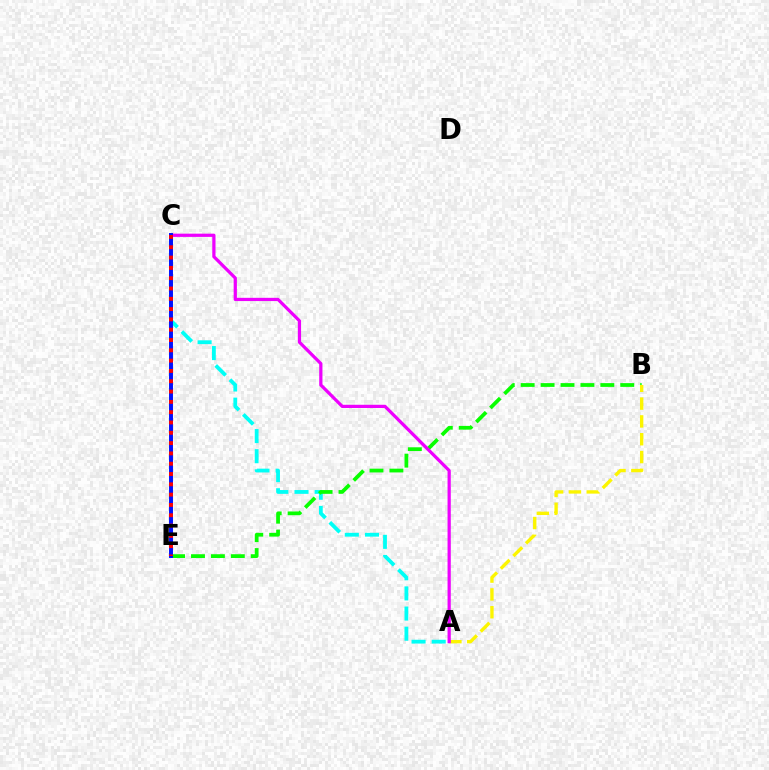{('A', 'C'): [{'color': '#00fff6', 'line_style': 'dashed', 'thickness': 2.74}, {'color': '#ee00ff', 'line_style': 'solid', 'thickness': 2.33}], ('B', 'E'): [{'color': '#08ff00', 'line_style': 'dashed', 'thickness': 2.71}], ('A', 'B'): [{'color': '#fcf500', 'line_style': 'dashed', 'thickness': 2.42}], ('C', 'E'): [{'color': '#0010ff', 'line_style': 'solid', 'thickness': 2.84}, {'color': '#ff0000', 'line_style': 'dotted', 'thickness': 2.8}]}